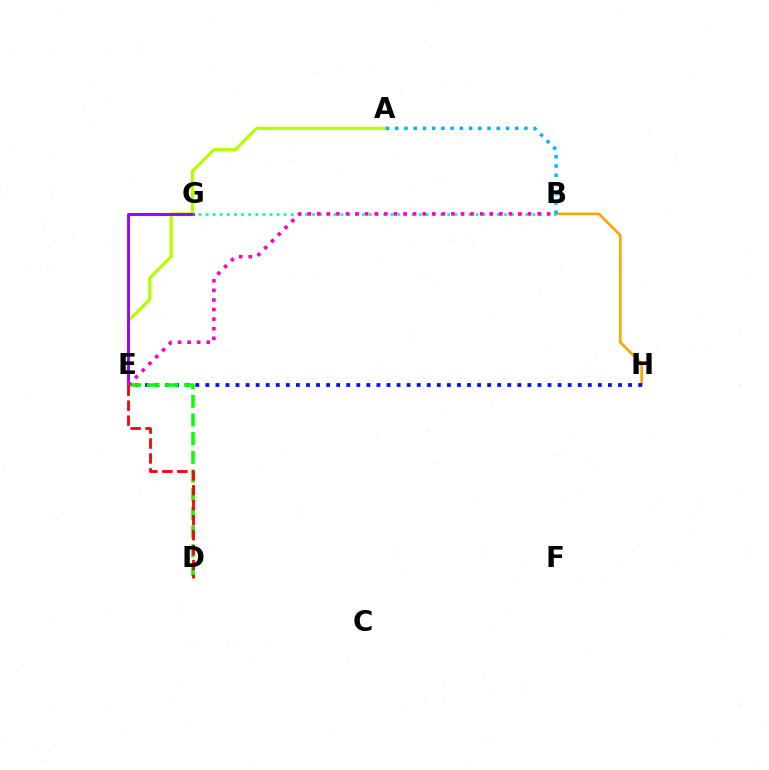{('B', 'H'): [{'color': '#ffa500', 'line_style': 'solid', 'thickness': 1.93}], ('A', 'E'): [{'color': '#b3ff00', 'line_style': 'solid', 'thickness': 2.32}], ('E', 'H'): [{'color': '#0010ff', 'line_style': 'dotted', 'thickness': 2.73}], ('E', 'G'): [{'color': '#9b00ff', 'line_style': 'solid', 'thickness': 2.08}], ('B', 'G'): [{'color': '#00ff9d', 'line_style': 'dotted', 'thickness': 1.93}], ('D', 'E'): [{'color': '#08ff00', 'line_style': 'dashed', 'thickness': 2.54}, {'color': '#ff0000', 'line_style': 'dashed', 'thickness': 2.03}], ('B', 'E'): [{'color': '#ff00bd', 'line_style': 'dotted', 'thickness': 2.6}], ('A', 'B'): [{'color': '#00b5ff', 'line_style': 'dotted', 'thickness': 2.51}]}